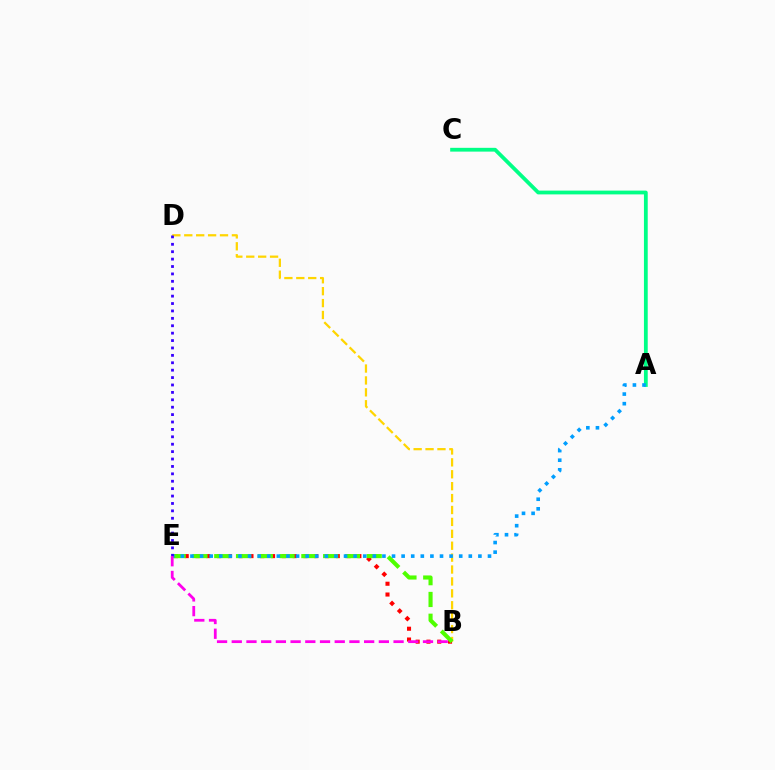{('B', 'D'): [{'color': '#ffd500', 'line_style': 'dashed', 'thickness': 1.62}], ('B', 'E'): [{'color': '#ff0000', 'line_style': 'dotted', 'thickness': 2.93}, {'color': '#4fff00', 'line_style': 'dashed', 'thickness': 2.96}, {'color': '#ff00ed', 'line_style': 'dashed', 'thickness': 2.0}], ('A', 'C'): [{'color': '#00ff86', 'line_style': 'solid', 'thickness': 2.72}], ('A', 'E'): [{'color': '#009eff', 'line_style': 'dotted', 'thickness': 2.61}], ('D', 'E'): [{'color': '#3700ff', 'line_style': 'dotted', 'thickness': 2.01}]}